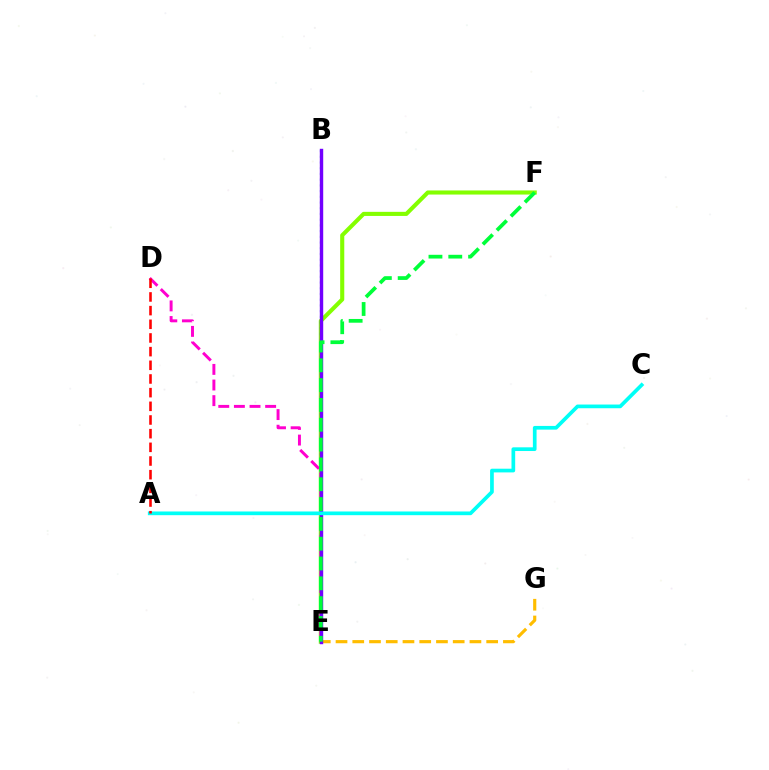{('E', 'F'): [{'color': '#84ff00', 'line_style': 'solid', 'thickness': 2.95}, {'color': '#00ff39', 'line_style': 'dashed', 'thickness': 2.69}], ('B', 'E'): [{'color': '#004bff', 'line_style': 'dotted', 'thickness': 1.55}, {'color': '#7200ff', 'line_style': 'solid', 'thickness': 2.46}], ('D', 'E'): [{'color': '#ff00cf', 'line_style': 'dashed', 'thickness': 2.12}], ('E', 'G'): [{'color': '#ffbd00', 'line_style': 'dashed', 'thickness': 2.27}], ('A', 'C'): [{'color': '#00fff6', 'line_style': 'solid', 'thickness': 2.66}], ('A', 'D'): [{'color': '#ff0000', 'line_style': 'dashed', 'thickness': 1.86}]}